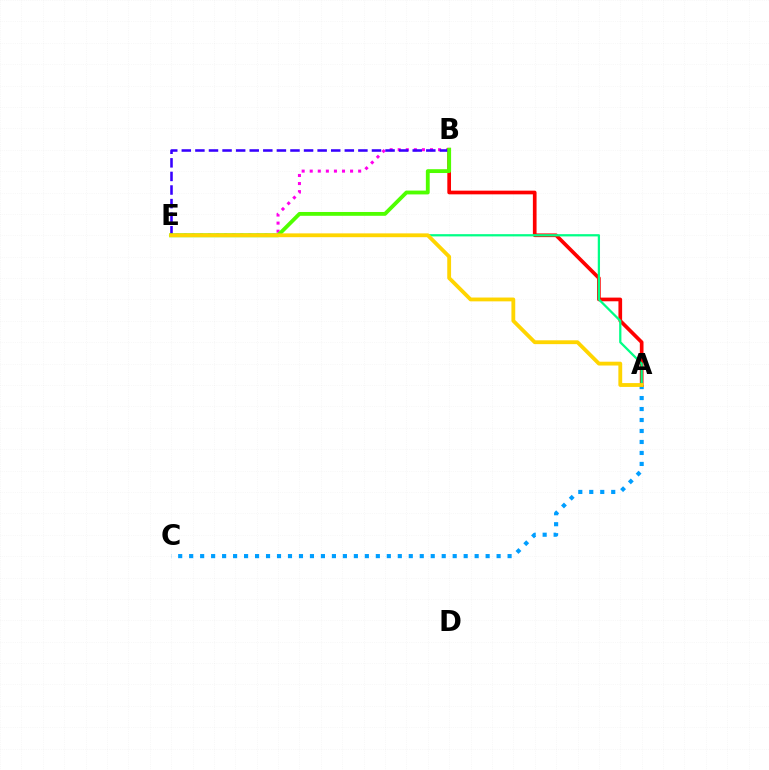{('B', 'E'): [{'color': '#ff00ed', 'line_style': 'dotted', 'thickness': 2.19}, {'color': '#3700ff', 'line_style': 'dashed', 'thickness': 1.85}, {'color': '#4fff00', 'line_style': 'solid', 'thickness': 2.76}], ('A', 'C'): [{'color': '#009eff', 'line_style': 'dotted', 'thickness': 2.98}], ('A', 'B'): [{'color': '#ff0000', 'line_style': 'solid', 'thickness': 2.65}], ('A', 'E'): [{'color': '#00ff86', 'line_style': 'solid', 'thickness': 1.62}, {'color': '#ffd500', 'line_style': 'solid', 'thickness': 2.75}]}